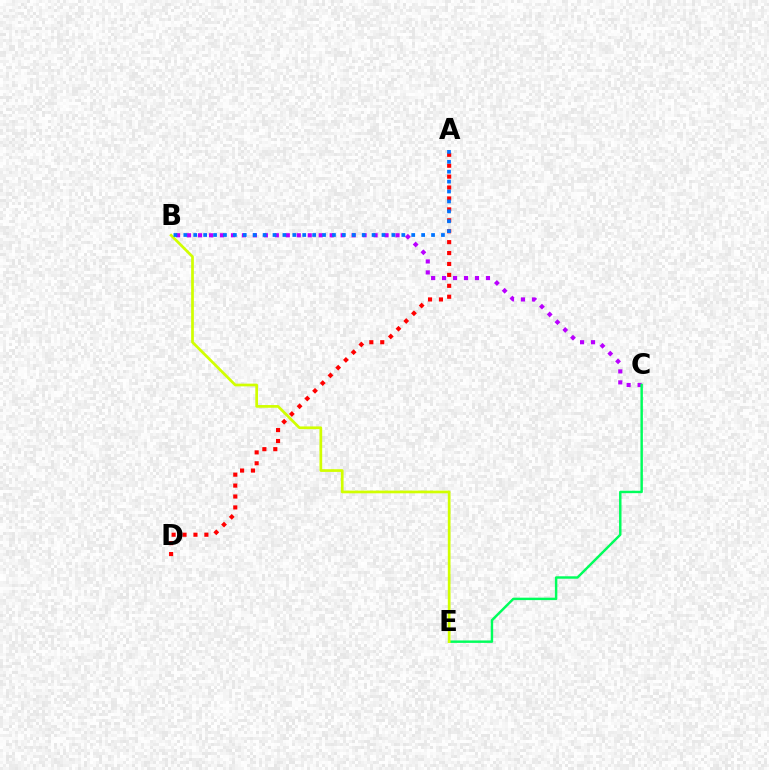{('B', 'C'): [{'color': '#b900ff', 'line_style': 'dotted', 'thickness': 2.98}], ('C', 'E'): [{'color': '#00ff5c', 'line_style': 'solid', 'thickness': 1.76}], ('A', 'D'): [{'color': '#ff0000', 'line_style': 'dotted', 'thickness': 2.97}], ('B', 'E'): [{'color': '#d1ff00', 'line_style': 'solid', 'thickness': 1.95}], ('A', 'B'): [{'color': '#0074ff', 'line_style': 'dotted', 'thickness': 2.69}]}